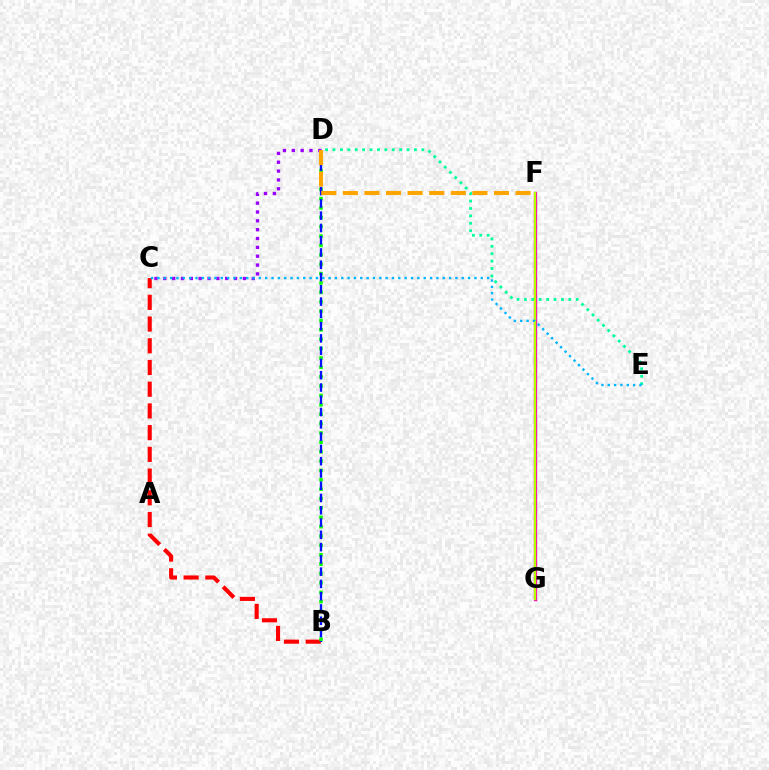{('B', 'C'): [{'color': '#ff0000', 'line_style': 'dashed', 'thickness': 2.95}], ('B', 'D'): [{'color': '#08ff00', 'line_style': 'dotted', 'thickness': 2.55}, {'color': '#0010ff', 'line_style': 'dashed', 'thickness': 1.67}], ('C', 'D'): [{'color': '#9b00ff', 'line_style': 'dotted', 'thickness': 2.4}], ('F', 'G'): [{'color': '#ff00bd', 'line_style': 'solid', 'thickness': 2.42}, {'color': '#b3ff00', 'line_style': 'solid', 'thickness': 1.66}], ('D', 'E'): [{'color': '#00ff9d', 'line_style': 'dotted', 'thickness': 2.01}], ('D', 'F'): [{'color': '#ffa500', 'line_style': 'dashed', 'thickness': 2.93}], ('C', 'E'): [{'color': '#00b5ff', 'line_style': 'dotted', 'thickness': 1.72}]}